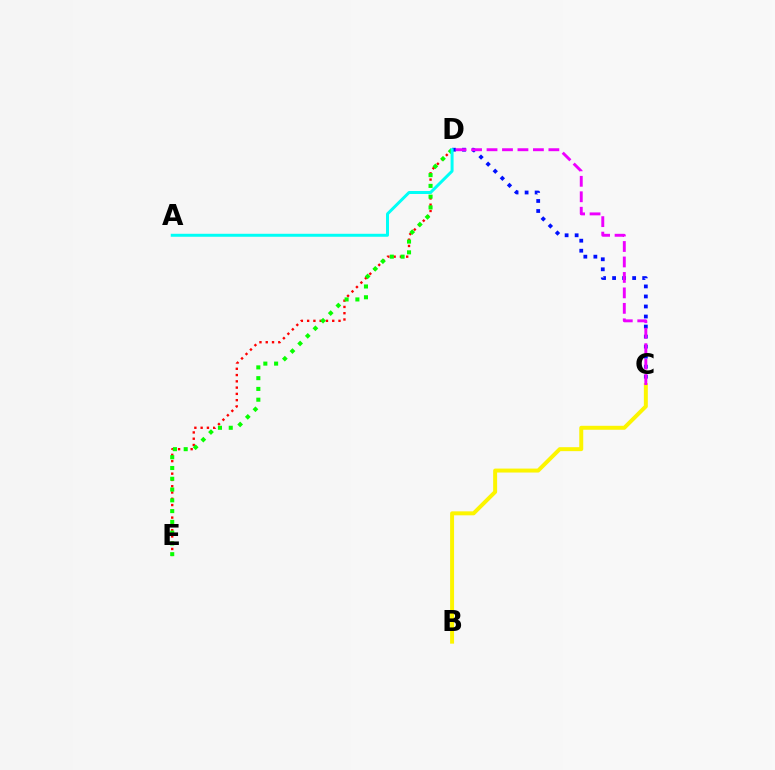{('C', 'D'): [{'color': '#0010ff', 'line_style': 'dotted', 'thickness': 2.72}, {'color': '#ee00ff', 'line_style': 'dashed', 'thickness': 2.1}], ('B', 'C'): [{'color': '#fcf500', 'line_style': 'solid', 'thickness': 2.85}], ('D', 'E'): [{'color': '#ff0000', 'line_style': 'dotted', 'thickness': 1.71}, {'color': '#08ff00', 'line_style': 'dotted', 'thickness': 2.93}], ('A', 'D'): [{'color': '#00fff6', 'line_style': 'solid', 'thickness': 2.14}]}